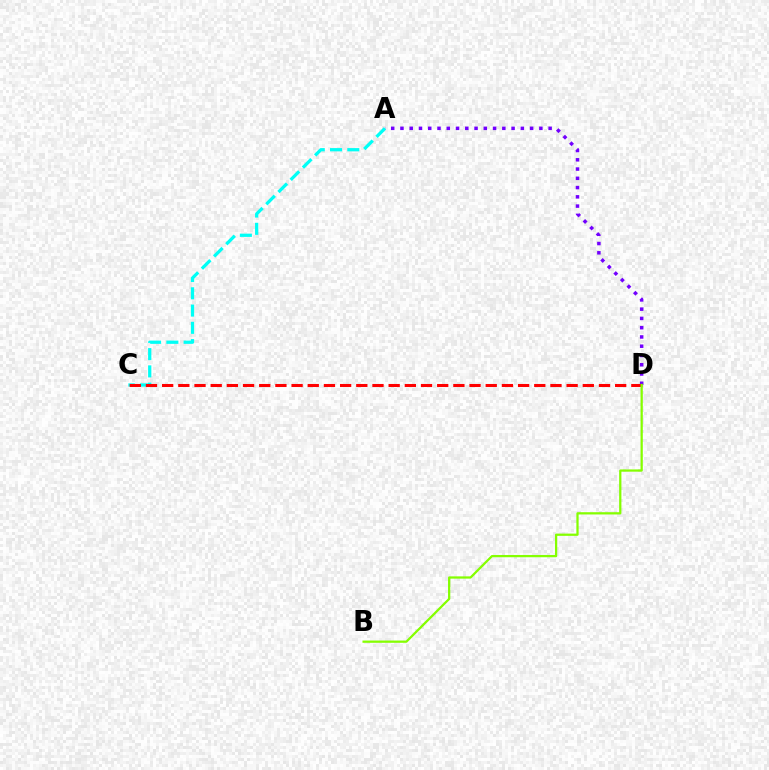{('A', 'D'): [{'color': '#7200ff', 'line_style': 'dotted', 'thickness': 2.52}], ('A', 'C'): [{'color': '#00fff6', 'line_style': 'dashed', 'thickness': 2.35}], ('C', 'D'): [{'color': '#ff0000', 'line_style': 'dashed', 'thickness': 2.2}], ('B', 'D'): [{'color': '#84ff00', 'line_style': 'solid', 'thickness': 1.62}]}